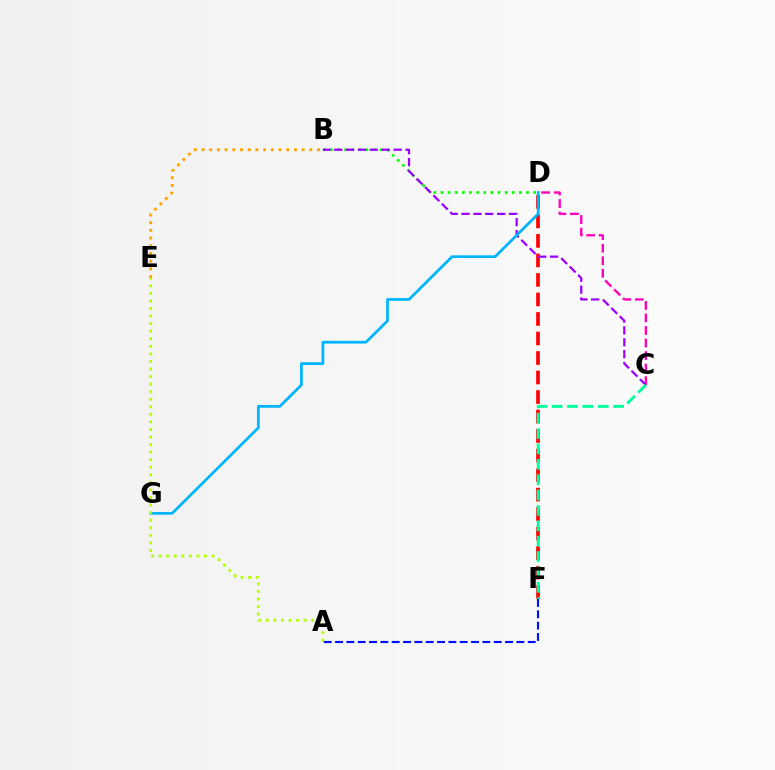{('B', 'D'): [{'color': '#08ff00', 'line_style': 'dotted', 'thickness': 1.94}], ('D', 'F'): [{'color': '#ff0000', 'line_style': 'dashed', 'thickness': 2.65}], ('B', 'E'): [{'color': '#ffa500', 'line_style': 'dotted', 'thickness': 2.09}], ('C', 'D'): [{'color': '#ff00bd', 'line_style': 'dashed', 'thickness': 1.7}], ('B', 'C'): [{'color': '#9b00ff', 'line_style': 'dashed', 'thickness': 1.61}], ('C', 'F'): [{'color': '#00ff9d', 'line_style': 'dashed', 'thickness': 2.09}], ('D', 'G'): [{'color': '#00b5ff', 'line_style': 'solid', 'thickness': 1.98}], ('A', 'E'): [{'color': '#b3ff00', 'line_style': 'dotted', 'thickness': 2.05}], ('A', 'F'): [{'color': '#0010ff', 'line_style': 'dashed', 'thickness': 1.54}]}